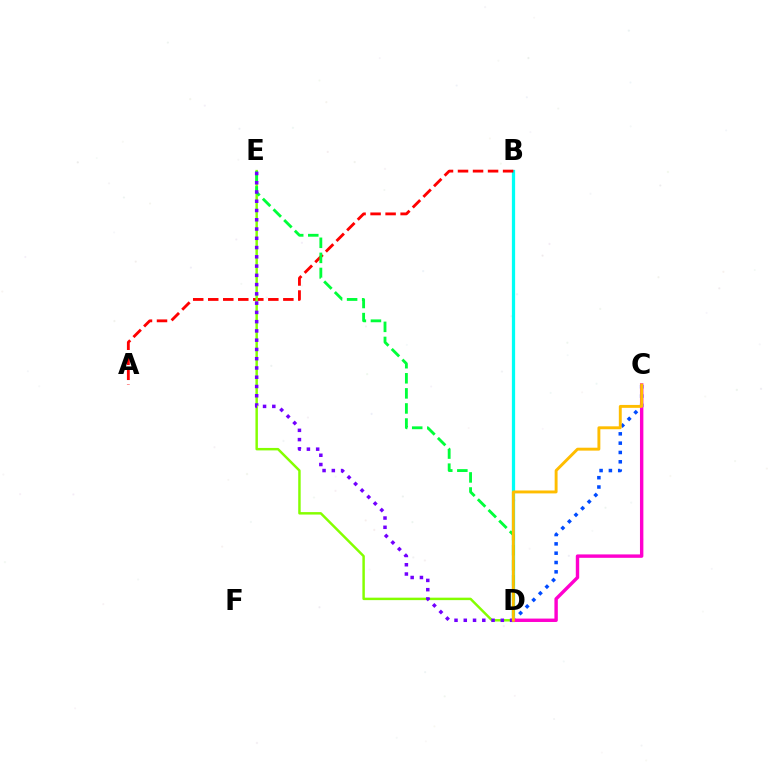{('C', 'D'): [{'color': '#004bff', 'line_style': 'dotted', 'thickness': 2.53}, {'color': '#ff00cf', 'line_style': 'solid', 'thickness': 2.45}, {'color': '#ffbd00', 'line_style': 'solid', 'thickness': 2.1}], ('B', 'D'): [{'color': '#00fff6', 'line_style': 'solid', 'thickness': 2.33}], ('A', 'B'): [{'color': '#ff0000', 'line_style': 'dashed', 'thickness': 2.04}], ('D', 'E'): [{'color': '#84ff00', 'line_style': 'solid', 'thickness': 1.77}, {'color': '#00ff39', 'line_style': 'dashed', 'thickness': 2.05}, {'color': '#7200ff', 'line_style': 'dotted', 'thickness': 2.52}]}